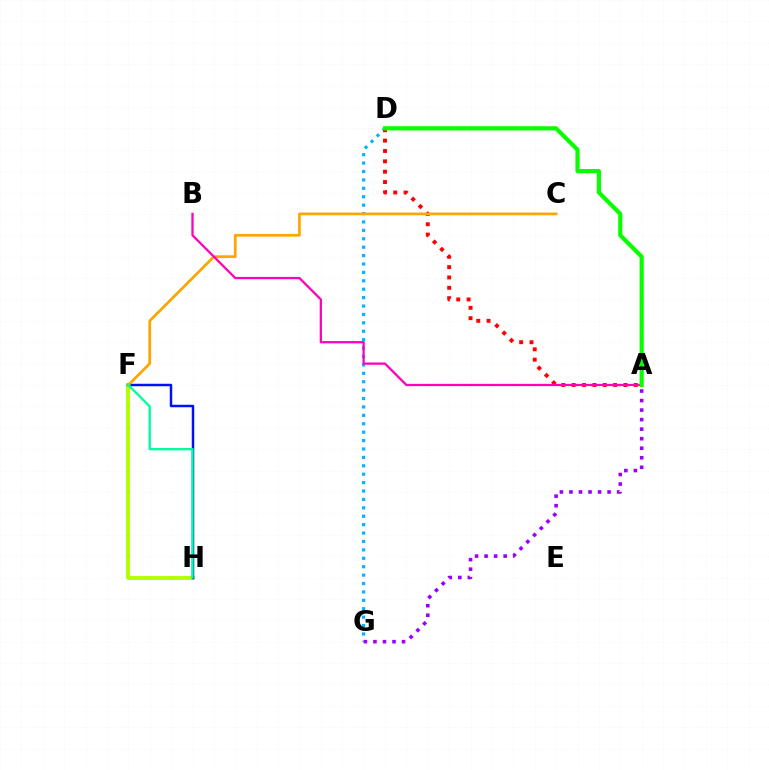{('F', 'H'): [{'color': '#b3ff00', 'line_style': 'solid', 'thickness': 2.82}, {'color': '#0010ff', 'line_style': 'solid', 'thickness': 1.79}, {'color': '#00ff9d', 'line_style': 'solid', 'thickness': 1.68}], ('D', 'G'): [{'color': '#00b5ff', 'line_style': 'dotted', 'thickness': 2.28}], ('A', 'G'): [{'color': '#9b00ff', 'line_style': 'dotted', 'thickness': 2.59}], ('A', 'D'): [{'color': '#ff0000', 'line_style': 'dotted', 'thickness': 2.81}, {'color': '#08ff00', 'line_style': 'solid', 'thickness': 3.0}], ('C', 'F'): [{'color': '#ffa500', 'line_style': 'solid', 'thickness': 1.96}], ('A', 'B'): [{'color': '#ff00bd', 'line_style': 'solid', 'thickness': 1.63}]}